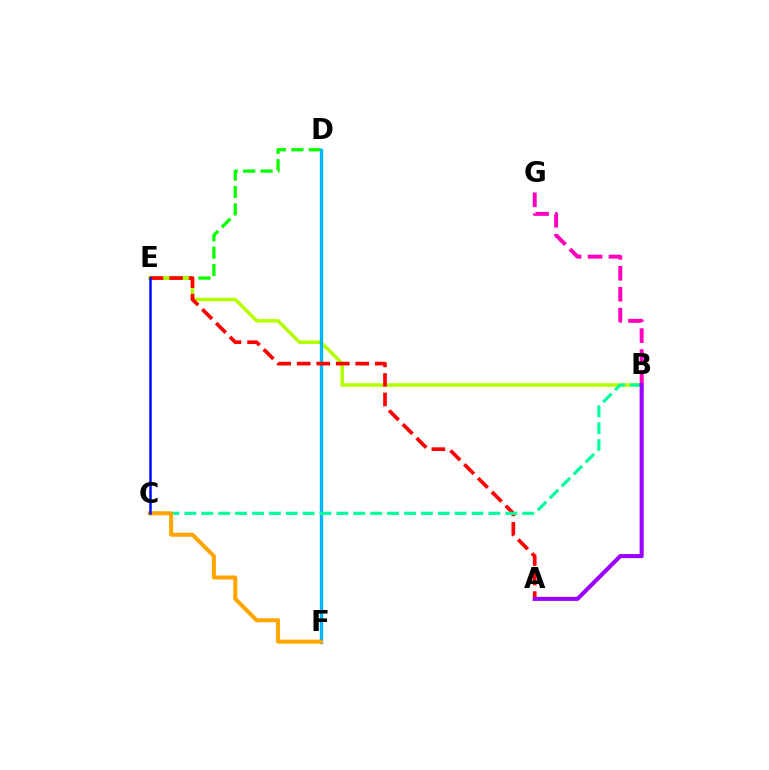{('D', 'E'): [{'color': '#08ff00', 'line_style': 'dashed', 'thickness': 2.36}], ('B', 'E'): [{'color': '#b3ff00', 'line_style': 'solid', 'thickness': 2.51}], ('D', 'F'): [{'color': '#00b5ff', 'line_style': 'solid', 'thickness': 2.42}], ('A', 'E'): [{'color': '#ff0000', 'line_style': 'dashed', 'thickness': 2.65}], ('B', 'C'): [{'color': '#00ff9d', 'line_style': 'dashed', 'thickness': 2.29}], ('C', 'F'): [{'color': '#ffa500', 'line_style': 'solid', 'thickness': 2.89}], ('C', 'E'): [{'color': '#0010ff', 'line_style': 'solid', 'thickness': 1.81}], ('B', 'G'): [{'color': '#ff00bd', 'line_style': 'dashed', 'thickness': 2.84}], ('A', 'B'): [{'color': '#9b00ff', 'line_style': 'solid', 'thickness': 2.93}]}